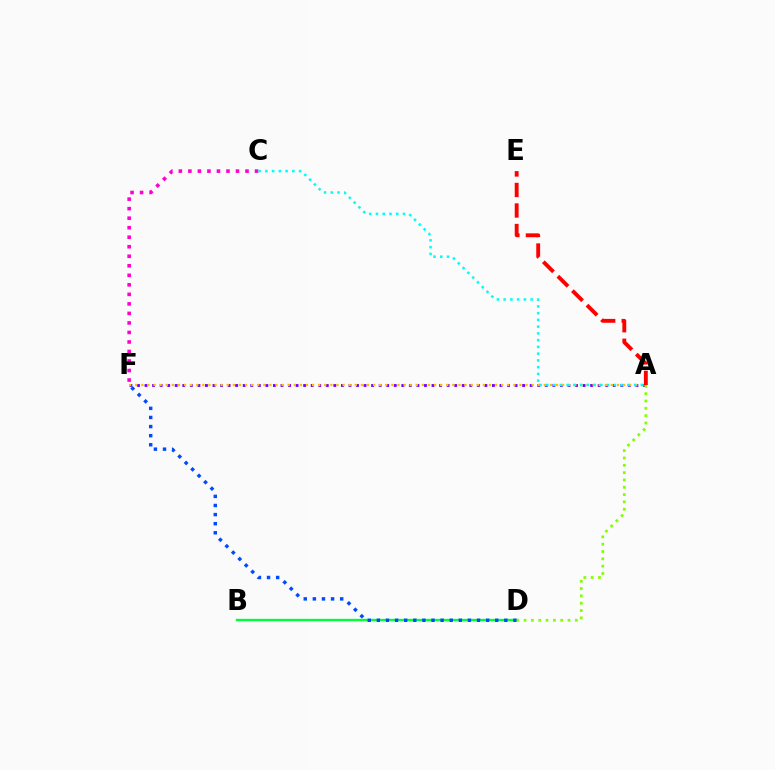{('B', 'D'): [{'color': '#00ff39', 'line_style': 'solid', 'thickness': 1.7}], ('A', 'F'): [{'color': '#7200ff', 'line_style': 'dotted', 'thickness': 2.05}, {'color': '#ffbd00', 'line_style': 'dotted', 'thickness': 1.66}], ('D', 'F'): [{'color': '#004bff', 'line_style': 'dotted', 'thickness': 2.47}], ('A', 'D'): [{'color': '#84ff00', 'line_style': 'dotted', 'thickness': 1.99}], ('C', 'F'): [{'color': '#ff00cf', 'line_style': 'dotted', 'thickness': 2.59}], ('A', 'E'): [{'color': '#ff0000', 'line_style': 'dashed', 'thickness': 2.79}], ('A', 'C'): [{'color': '#00fff6', 'line_style': 'dotted', 'thickness': 1.83}]}